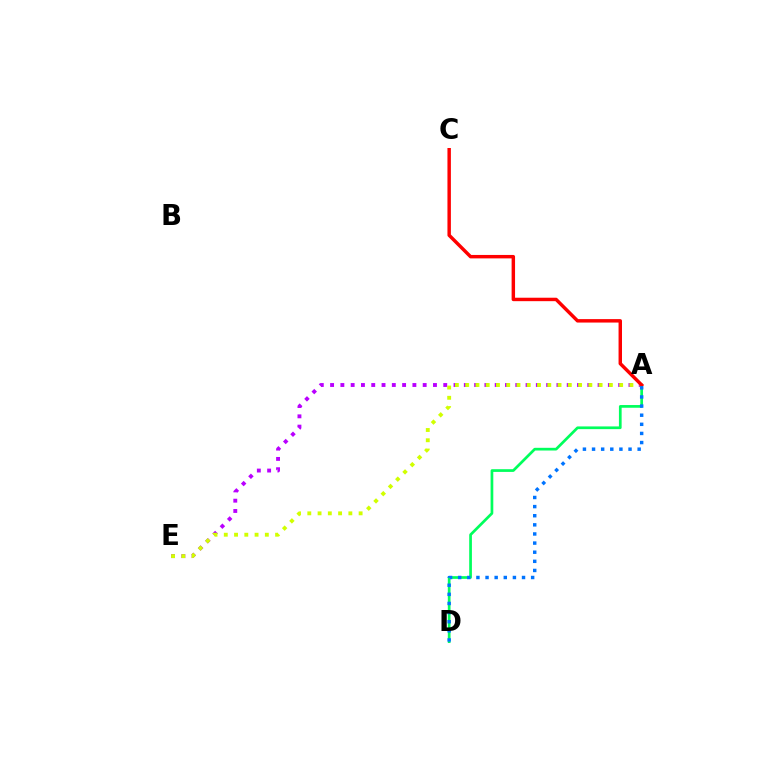{('A', 'D'): [{'color': '#00ff5c', 'line_style': 'solid', 'thickness': 1.95}, {'color': '#0074ff', 'line_style': 'dotted', 'thickness': 2.48}], ('A', 'E'): [{'color': '#b900ff', 'line_style': 'dotted', 'thickness': 2.8}, {'color': '#d1ff00', 'line_style': 'dotted', 'thickness': 2.79}], ('A', 'C'): [{'color': '#ff0000', 'line_style': 'solid', 'thickness': 2.48}]}